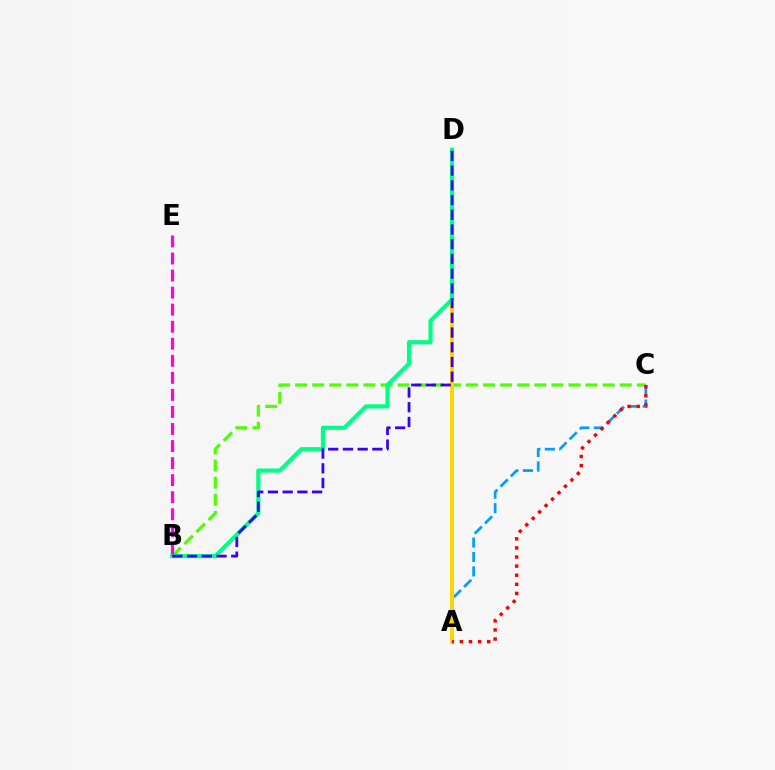{('A', 'C'): [{'color': '#009eff', 'line_style': 'dashed', 'thickness': 1.96}, {'color': '#ff0000', 'line_style': 'dotted', 'thickness': 2.47}], ('B', 'C'): [{'color': '#4fff00', 'line_style': 'dashed', 'thickness': 2.32}], ('A', 'D'): [{'color': '#ffd500', 'line_style': 'solid', 'thickness': 2.86}], ('B', 'D'): [{'color': '#00ff86', 'line_style': 'solid', 'thickness': 2.99}, {'color': '#3700ff', 'line_style': 'dashed', 'thickness': 2.0}], ('B', 'E'): [{'color': '#ff00ed', 'line_style': 'dashed', 'thickness': 2.32}]}